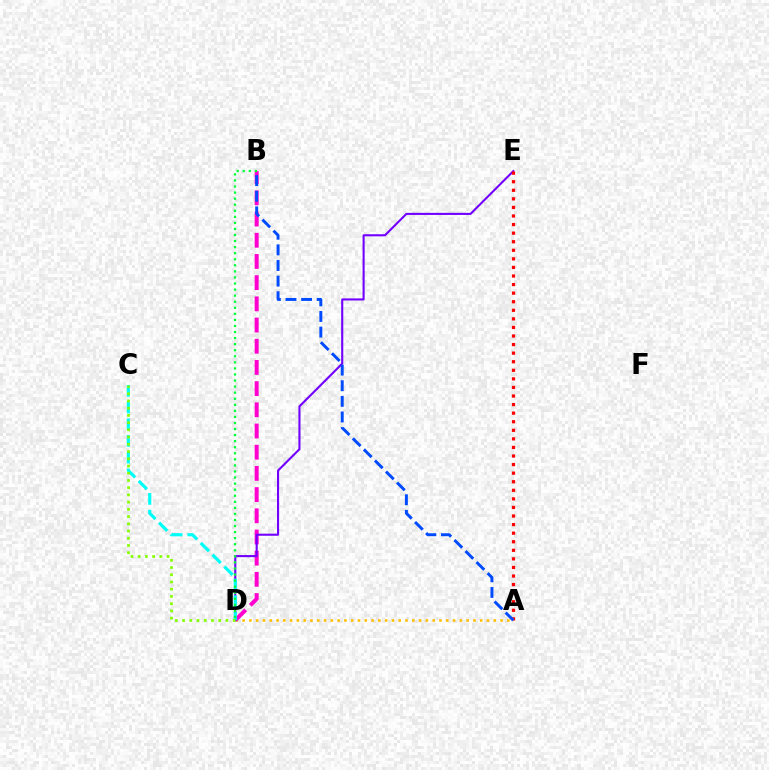{('A', 'D'): [{'color': '#ffbd00', 'line_style': 'dotted', 'thickness': 1.84}], ('B', 'D'): [{'color': '#ff00cf', 'line_style': 'dashed', 'thickness': 2.88}, {'color': '#00ff39', 'line_style': 'dotted', 'thickness': 1.65}], ('D', 'E'): [{'color': '#7200ff', 'line_style': 'solid', 'thickness': 1.51}], ('C', 'D'): [{'color': '#00fff6', 'line_style': 'dashed', 'thickness': 2.27}, {'color': '#84ff00', 'line_style': 'dotted', 'thickness': 1.96}], ('A', 'E'): [{'color': '#ff0000', 'line_style': 'dotted', 'thickness': 2.33}], ('A', 'B'): [{'color': '#004bff', 'line_style': 'dashed', 'thickness': 2.12}]}